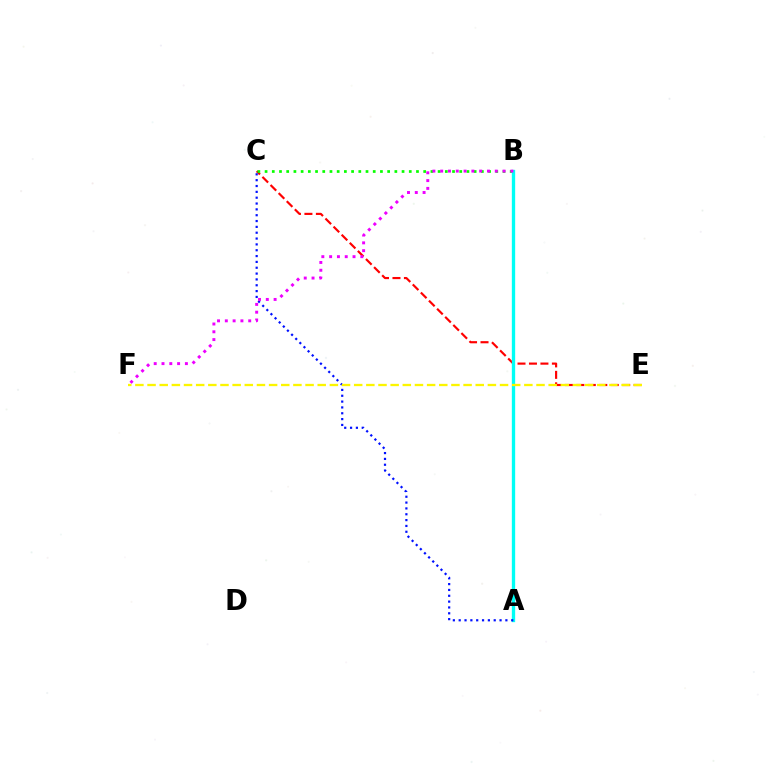{('C', 'E'): [{'color': '#ff0000', 'line_style': 'dashed', 'thickness': 1.56}], ('B', 'C'): [{'color': '#08ff00', 'line_style': 'dotted', 'thickness': 1.96}], ('A', 'B'): [{'color': '#00fff6', 'line_style': 'solid', 'thickness': 2.4}], ('A', 'C'): [{'color': '#0010ff', 'line_style': 'dotted', 'thickness': 1.59}], ('E', 'F'): [{'color': '#fcf500', 'line_style': 'dashed', 'thickness': 1.65}], ('B', 'F'): [{'color': '#ee00ff', 'line_style': 'dotted', 'thickness': 2.12}]}